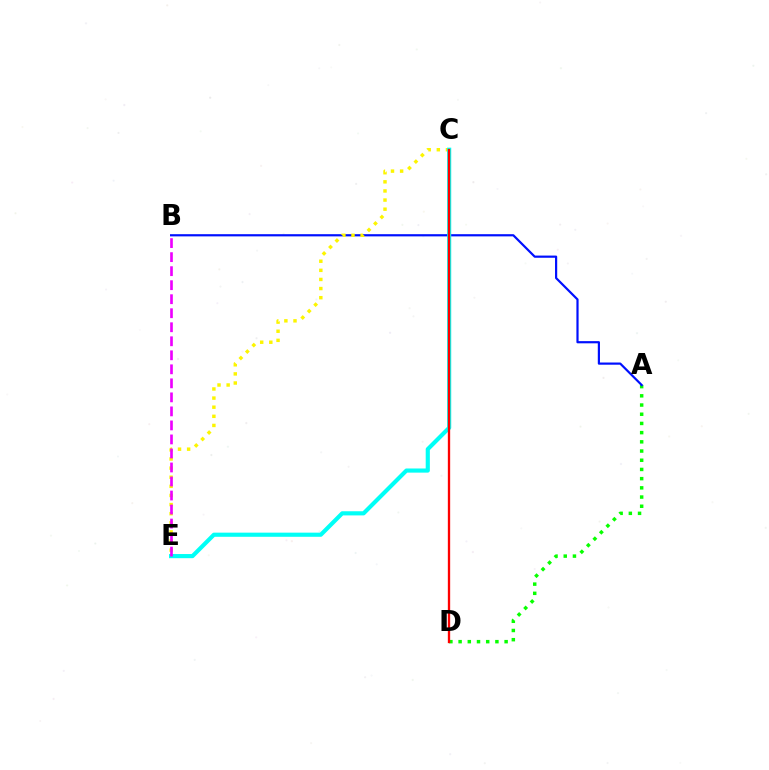{('A', 'D'): [{'color': '#08ff00', 'line_style': 'dotted', 'thickness': 2.5}], ('A', 'B'): [{'color': '#0010ff', 'line_style': 'solid', 'thickness': 1.58}], ('C', 'E'): [{'color': '#fcf500', 'line_style': 'dotted', 'thickness': 2.48}, {'color': '#00fff6', 'line_style': 'solid', 'thickness': 2.98}], ('B', 'E'): [{'color': '#ee00ff', 'line_style': 'dashed', 'thickness': 1.9}], ('C', 'D'): [{'color': '#ff0000', 'line_style': 'solid', 'thickness': 1.68}]}